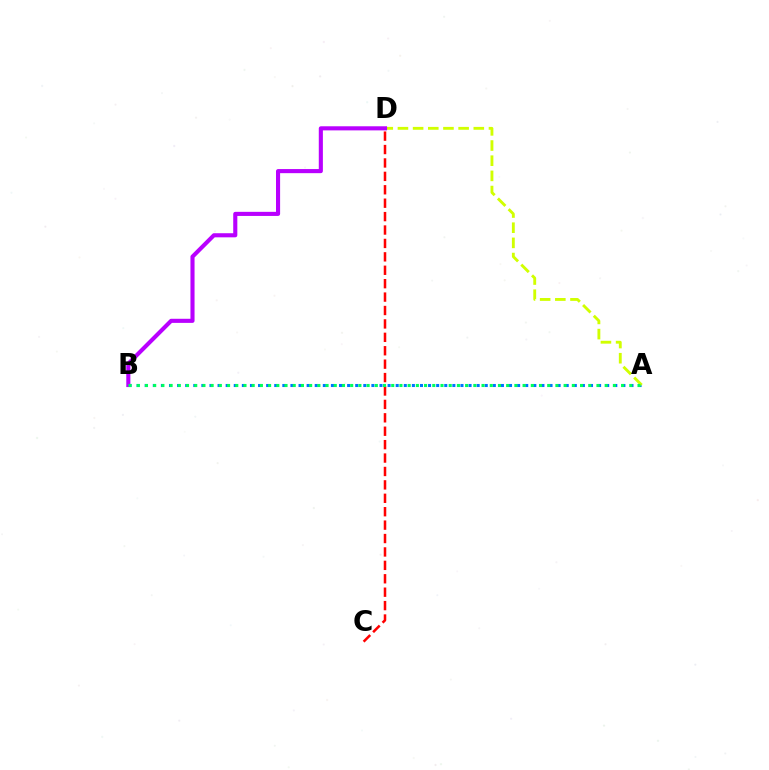{('A', 'B'): [{'color': '#0074ff', 'line_style': 'dotted', 'thickness': 2.2}, {'color': '#00ff5c', 'line_style': 'dotted', 'thickness': 2.23}], ('C', 'D'): [{'color': '#ff0000', 'line_style': 'dashed', 'thickness': 1.82}], ('A', 'D'): [{'color': '#d1ff00', 'line_style': 'dashed', 'thickness': 2.06}], ('B', 'D'): [{'color': '#b900ff', 'line_style': 'solid', 'thickness': 2.95}]}